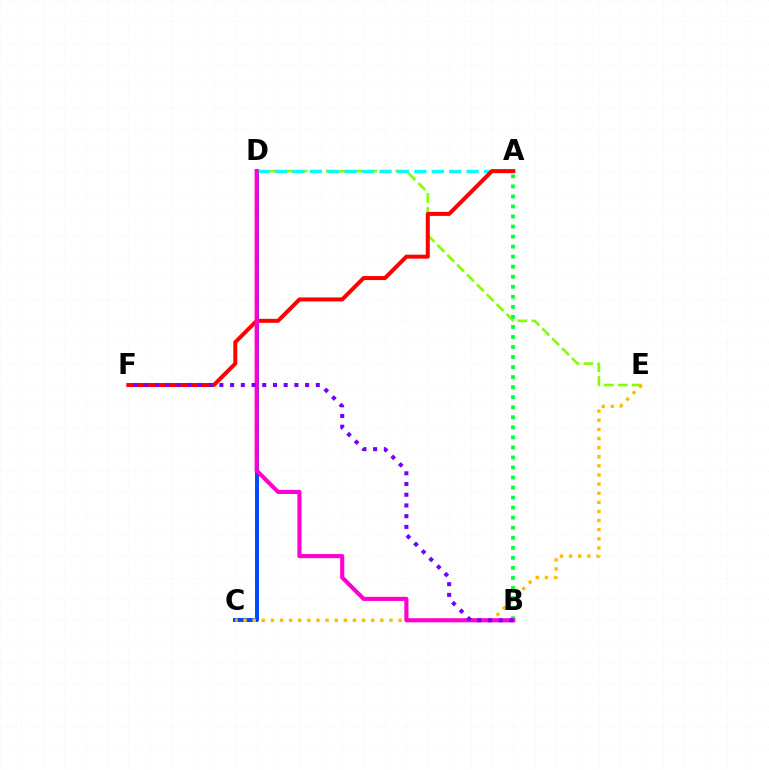{('C', 'D'): [{'color': '#004bff', 'line_style': 'solid', 'thickness': 2.87}], ('D', 'E'): [{'color': '#84ff00', 'line_style': 'dashed', 'thickness': 1.9}], ('A', 'D'): [{'color': '#00fff6', 'line_style': 'dashed', 'thickness': 2.37}], ('C', 'E'): [{'color': '#ffbd00', 'line_style': 'dotted', 'thickness': 2.48}], ('A', 'F'): [{'color': '#ff0000', 'line_style': 'solid', 'thickness': 2.88}], ('A', 'B'): [{'color': '#00ff39', 'line_style': 'dotted', 'thickness': 2.73}], ('B', 'D'): [{'color': '#ff00cf', 'line_style': 'solid', 'thickness': 2.96}], ('B', 'F'): [{'color': '#7200ff', 'line_style': 'dotted', 'thickness': 2.91}]}